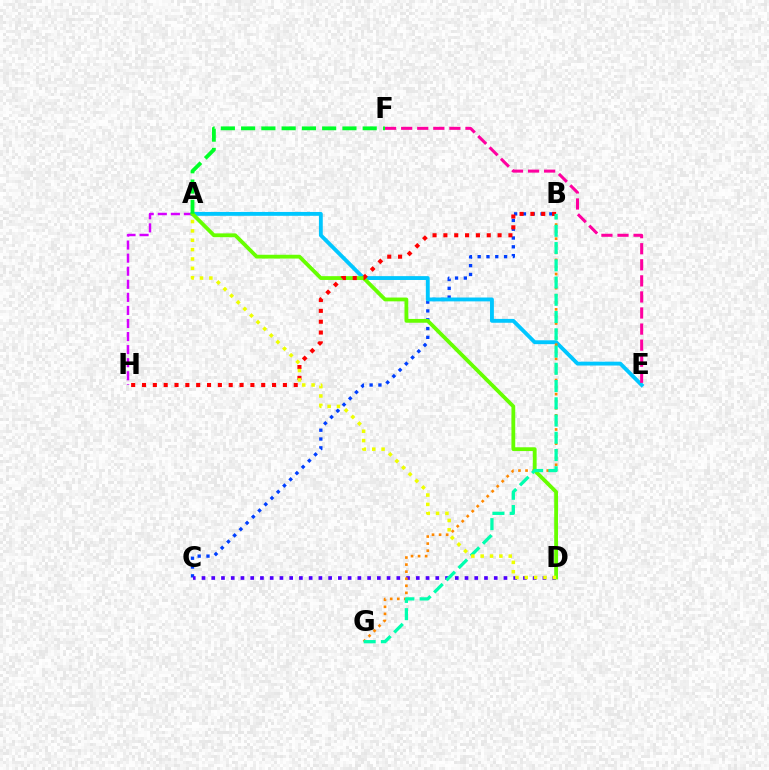{('B', 'C'): [{'color': '#003fff', 'line_style': 'dotted', 'thickness': 2.39}], ('C', 'D'): [{'color': '#4f00ff', 'line_style': 'dotted', 'thickness': 2.65}], ('A', 'E'): [{'color': '#00c7ff', 'line_style': 'solid', 'thickness': 2.78}], ('B', 'G'): [{'color': '#ff8800', 'line_style': 'dotted', 'thickness': 1.92}, {'color': '#00ffaf', 'line_style': 'dashed', 'thickness': 2.34}], ('E', 'F'): [{'color': '#ff00a0', 'line_style': 'dashed', 'thickness': 2.18}], ('A', 'H'): [{'color': '#d600ff', 'line_style': 'dashed', 'thickness': 1.78}], ('A', 'D'): [{'color': '#66ff00', 'line_style': 'solid', 'thickness': 2.74}, {'color': '#eeff00', 'line_style': 'dotted', 'thickness': 2.54}], ('B', 'H'): [{'color': '#ff0000', 'line_style': 'dotted', 'thickness': 2.94}], ('A', 'F'): [{'color': '#00ff27', 'line_style': 'dashed', 'thickness': 2.75}]}